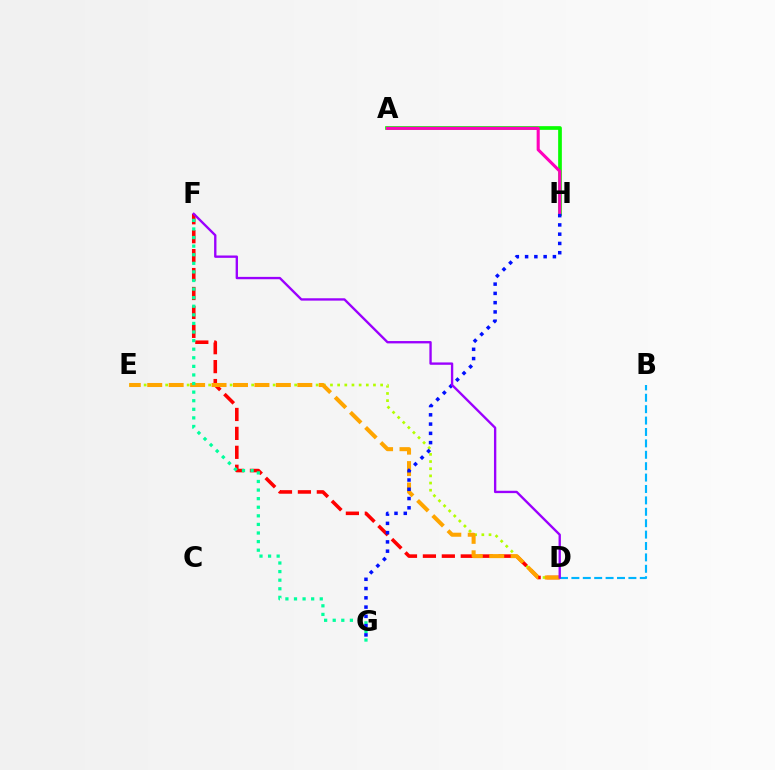{('A', 'H'): [{'color': '#08ff00', 'line_style': 'solid', 'thickness': 2.66}, {'color': '#ff00bd', 'line_style': 'solid', 'thickness': 2.22}], ('D', 'E'): [{'color': '#b3ff00', 'line_style': 'dotted', 'thickness': 1.95}, {'color': '#ffa500', 'line_style': 'dashed', 'thickness': 2.91}], ('D', 'F'): [{'color': '#ff0000', 'line_style': 'dashed', 'thickness': 2.57}, {'color': '#9b00ff', 'line_style': 'solid', 'thickness': 1.69}], ('F', 'G'): [{'color': '#00ff9d', 'line_style': 'dotted', 'thickness': 2.33}], ('B', 'D'): [{'color': '#00b5ff', 'line_style': 'dashed', 'thickness': 1.55}], ('G', 'H'): [{'color': '#0010ff', 'line_style': 'dotted', 'thickness': 2.52}]}